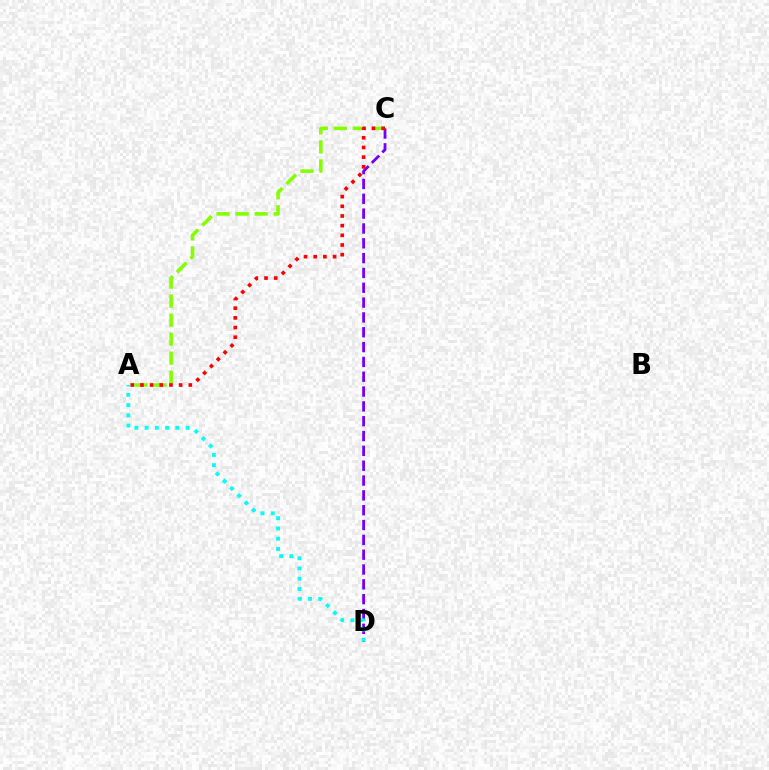{('C', 'D'): [{'color': '#7200ff', 'line_style': 'dashed', 'thickness': 2.01}], ('A', 'C'): [{'color': '#84ff00', 'line_style': 'dashed', 'thickness': 2.58}, {'color': '#ff0000', 'line_style': 'dotted', 'thickness': 2.63}], ('A', 'D'): [{'color': '#00fff6', 'line_style': 'dotted', 'thickness': 2.78}]}